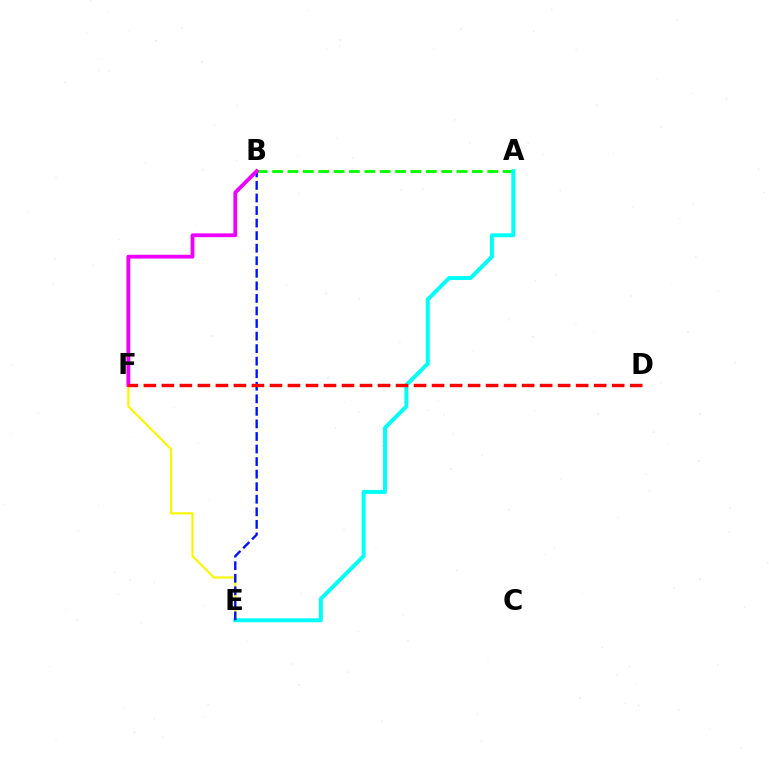{('A', 'B'): [{'color': '#08ff00', 'line_style': 'dashed', 'thickness': 2.09}], ('E', 'F'): [{'color': '#fcf500', 'line_style': 'solid', 'thickness': 1.55}], ('A', 'E'): [{'color': '#00fff6', 'line_style': 'solid', 'thickness': 2.84}], ('B', 'E'): [{'color': '#0010ff', 'line_style': 'dashed', 'thickness': 1.71}], ('B', 'F'): [{'color': '#ee00ff', 'line_style': 'solid', 'thickness': 2.75}], ('D', 'F'): [{'color': '#ff0000', 'line_style': 'dashed', 'thickness': 2.45}]}